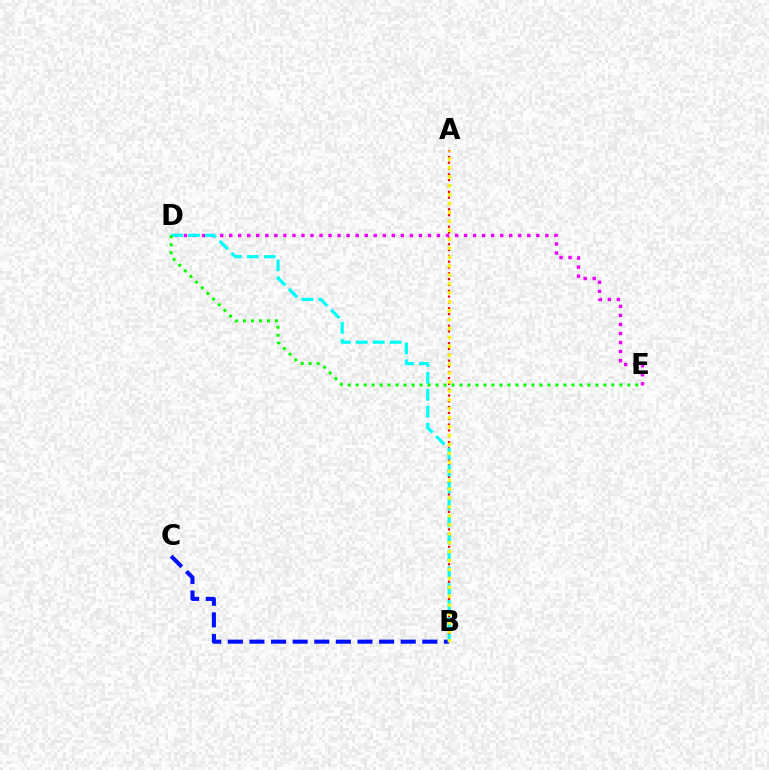{('D', 'E'): [{'color': '#ee00ff', 'line_style': 'dotted', 'thickness': 2.45}, {'color': '#08ff00', 'line_style': 'dotted', 'thickness': 2.17}], ('A', 'B'): [{'color': '#ff0000', 'line_style': 'dotted', 'thickness': 1.58}, {'color': '#fcf500', 'line_style': 'dotted', 'thickness': 2.42}], ('B', 'C'): [{'color': '#0010ff', 'line_style': 'dashed', 'thickness': 2.94}], ('B', 'D'): [{'color': '#00fff6', 'line_style': 'dashed', 'thickness': 2.3}]}